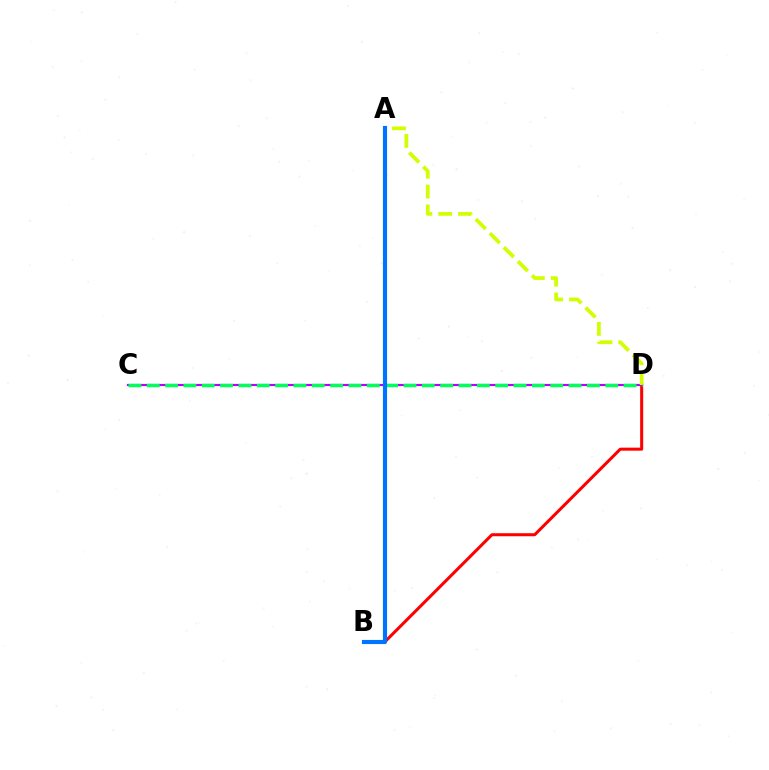{('B', 'D'): [{'color': '#ff0000', 'line_style': 'solid', 'thickness': 2.18}], ('C', 'D'): [{'color': '#b900ff', 'line_style': 'solid', 'thickness': 1.55}, {'color': '#00ff5c', 'line_style': 'dashed', 'thickness': 2.49}], ('A', 'D'): [{'color': '#d1ff00', 'line_style': 'dashed', 'thickness': 2.7}], ('A', 'B'): [{'color': '#0074ff', 'line_style': 'solid', 'thickness': 2.98}]}